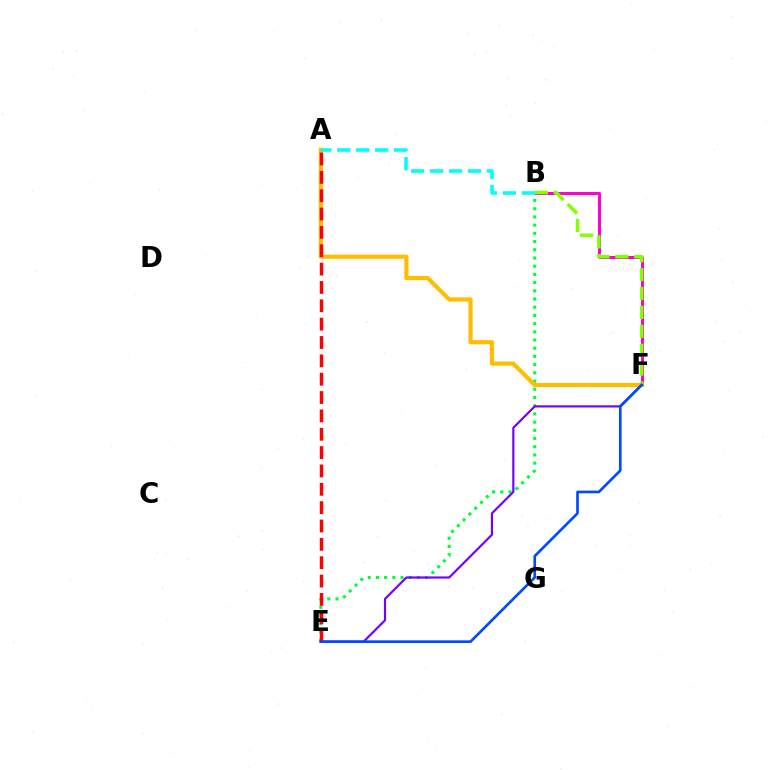{('B', 'F'): [{'color': '#ff00cf', 'line_style': 'solid', 'thickness': 2.15}, {'color': '#84ff00', 'line_style': 'dashed', 'thickness': 2.57}], ('B', 'E'): [{'color': '#00ff39', 'line_style': 'dotted', 'thickness': 2.23}], ('A', 'F'): [{'color': '#ffbd00', 'line_style': 'solid', 'thickness': 2.99}], ('A', 'E'): [{'color': '#ff0000', 'line_style': 'dashed', 'thickness': 2.49}], ('E', 'F'): [{'color': '#7200ff', 'line_style': 'solid', 'thickness': 1.56}, {'color': '#004bff', 'line_style': 'solid', 'thickness': 1.91}], ('A', 'B'): [{'color': '#00fff6', 'line_style': 'dashed', 'thickness': 2.58}]}